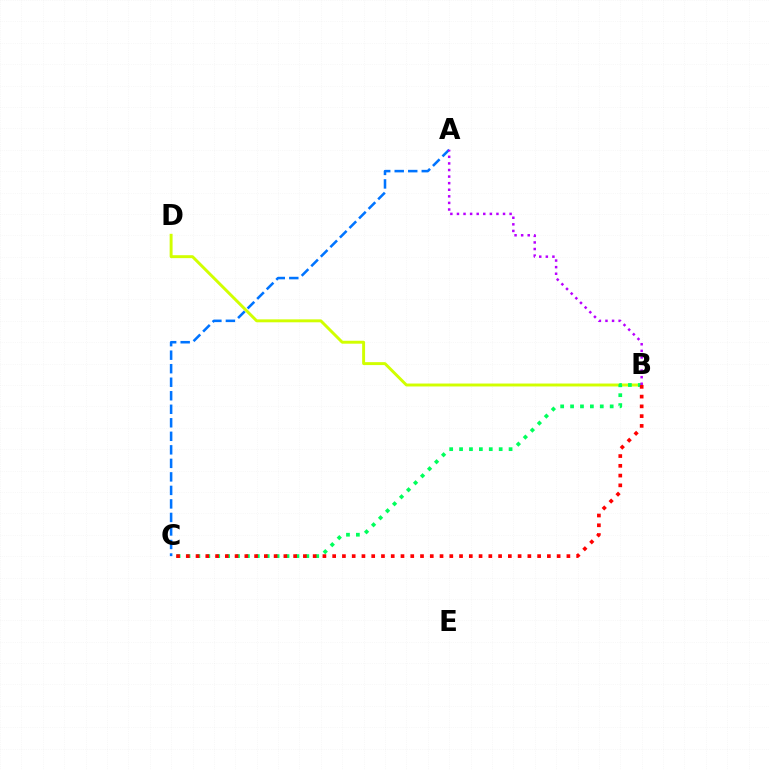{('B', 'D'): [{'color': '#d1ff00', 'line_style': 'solid', 'thickness': 2.11}], ('A', 'C'): [{'color': '#0074ff', 'line_style': 'dashed', 'thickness': 1.84}], ('B', 'C'): [{'color': '#00ff5c', 'line_style': 'dotted', 'thickness': 2.69}, {'color': '#ff0000', 'line_style': 'dotted', 'thickness': 2.65}], ('A', 'B'): [{'color': '#b900ff', 'line_style': 'dotted', 'thickness': 1.79}]}